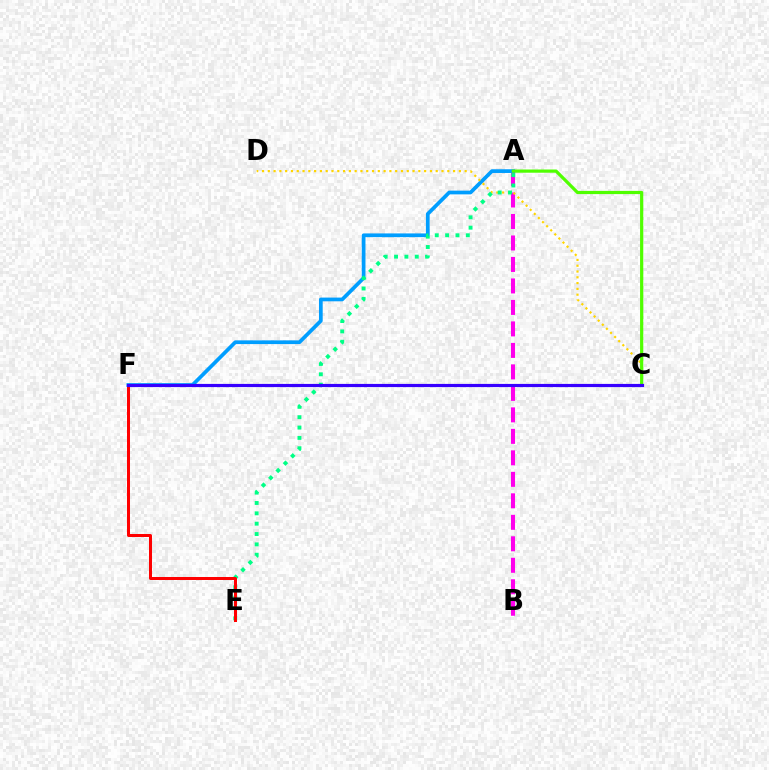{('A', 'B'): [{'color': '#ff00ed', 'line_style': 'dashed', 'thickness': 2.92}], ('A', 'F'): [{'color': '#009eff', 'line_style': 'solid', 'thickness': 2.68}], ('C', 'D'): [{'color': '#ffd500', 'line_style': 'dotted', 'thickness': 1.57}], ('A', 'C'): [{'color': '#4fff00', 'line_style': 'solid', 'thickness': 2.31}], ('A', 'E'): [{'color': '#00ff86', 'line_style': 'dotted', 'thickness': 2.81}], ('E', 'F'): [{'color': '#ff0000', 'line_style': 'solid', 'thickness': 2.16}], ('C', 'F'): [{'color': '#3700ff', 'line_style': 'solid', 'thickness': 2.29}]}